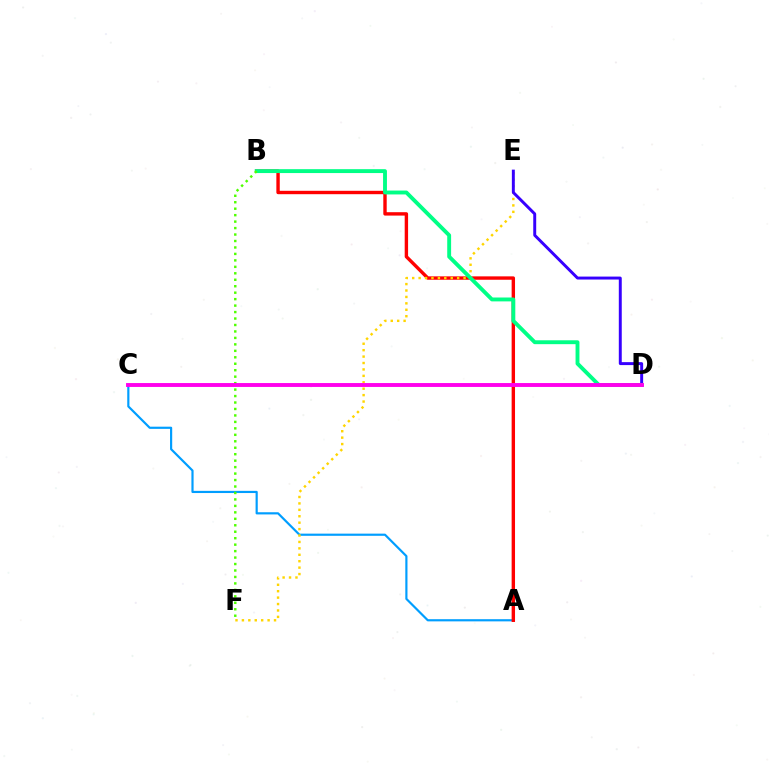{('A', 'C'): [{'color': '#009eff', 'line_style': 'solid', 'thickness': 1.57}], ('A', 'B'): [{'color': '#ff0000', 'line_style': 'solid', 'thickness': 2.44}], ('E', 'F'): [{'color': '#ffd500', 'line_style': 'dotted', 'thickness': 1.74}], ('D', 'E'): [{'color': '#3700ff', 'line_style': 'solid', 'thickness': 2.12}], ('B', 'D'): [{'color': '#00ff86', 'line_style': 'solid', 'thickness': 2.8}], ('B', 'F'): [{'color': '#4fff00', 'line_style': 'dotted', 'thickness': 1.76}], ('C', 'D'): [{'color': '#ff00ed', 'line_style': 'solid', 'thickness': 2.8}]}